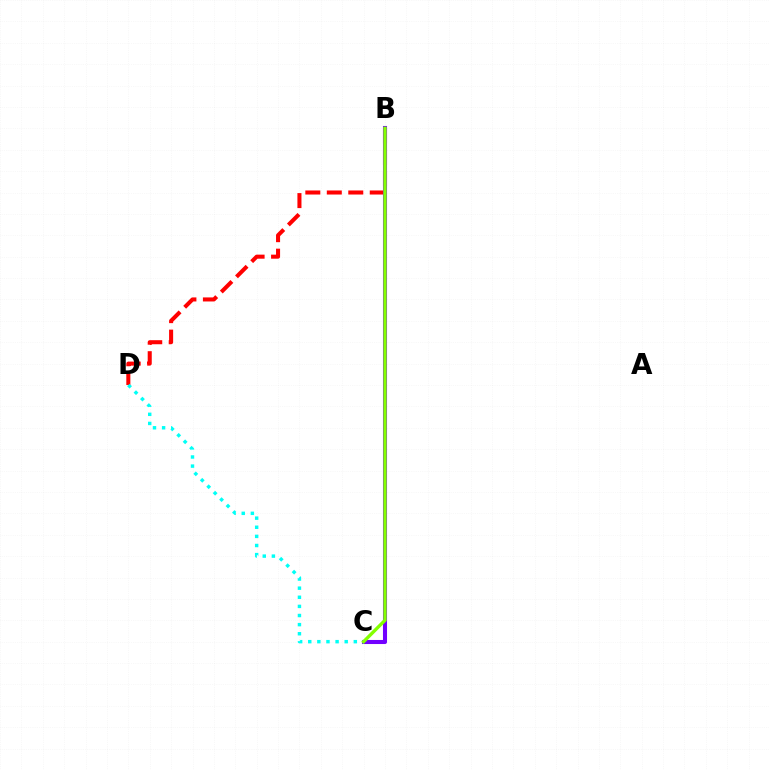{('B', 'D'): [{'color': '#ff0000', 'line_style': 'dashed', 'thickness': 2.92}], ('B', 'C'): [{'color': '#7200ff', 'line_style': 'solid', 'thickness': 2.93}, {'color': '#84ff00', 'line_style': 'solid', 'thickness': 2.4}], ('C', 'D'): [{'color': '#00fff6', 'line_style': 'dotted', 'thickness': 2.48}]}